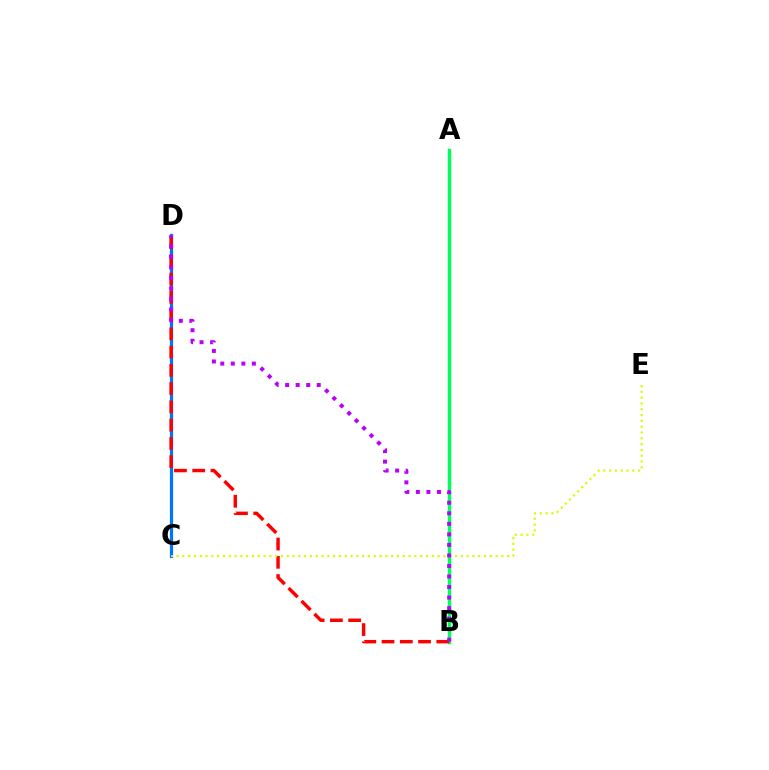{('A', 'B'): [{'color': '#00ff5c', 'line_style': 'solid', 'thickness': 2.5}], ('C', 'D'): [{'color': '#0074ff', 'line_style': 'solid', 'thickness': 2.31}], ('B', 'D'): [{'color': '#ff0000', 'line_style': 'dashed', 'thickness': 2.48}, {'color': '#b900ff', 'line_style': 'dotted', 'thickness': 2.86}], ('C', 'E'): [{'color': '#d1ff00', 'line_style': 'dotted', 'thickness': 1.58}]}